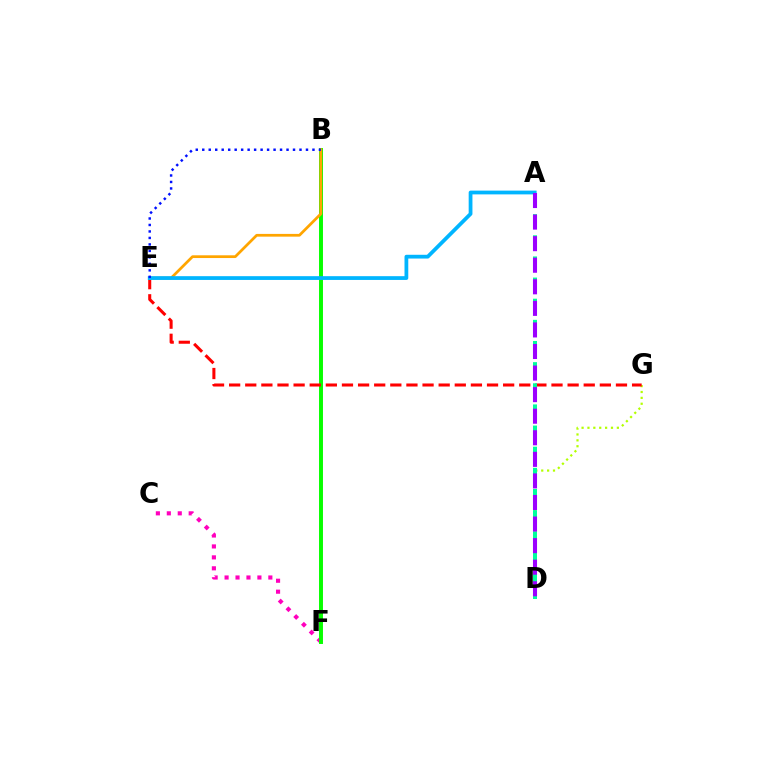{('C', 'F'): [{'color': '#ff00bd', 'line_style': 'dotted', 'thickness': 2.97}], ('B', 'F'): [{'color': '#08ff00', 'line_style': 'solid', 'thickness': 2.84}], ('D', 'G'): [{'color': '#b3ff00', 'line_style': 'dotted', 'thickness': 1.6}], ('E', 'G'): [{'color': '#ff0000', 'line_style': 'dashed', 'thickness': 2.19}], ('B', 'E'): [{'color': '#ffa500', 'line_style': 'solid', 'thickness': 1.97}, {'color': '#0010ff', 'line_style': 'dotted', 'thickness': 1.76}], ('A', 'D'): [{'color': '#00ff9d', 'line_style': 'dashed', 'thickness': 2.87}, {'color': '#9b00ff', 'line_style': 'dashed', 'thickness': 2.93}], ('A', 'E'): [{'color': '#00b5ff', 'line_style': 'solid', 'thickness': 2.71}]}